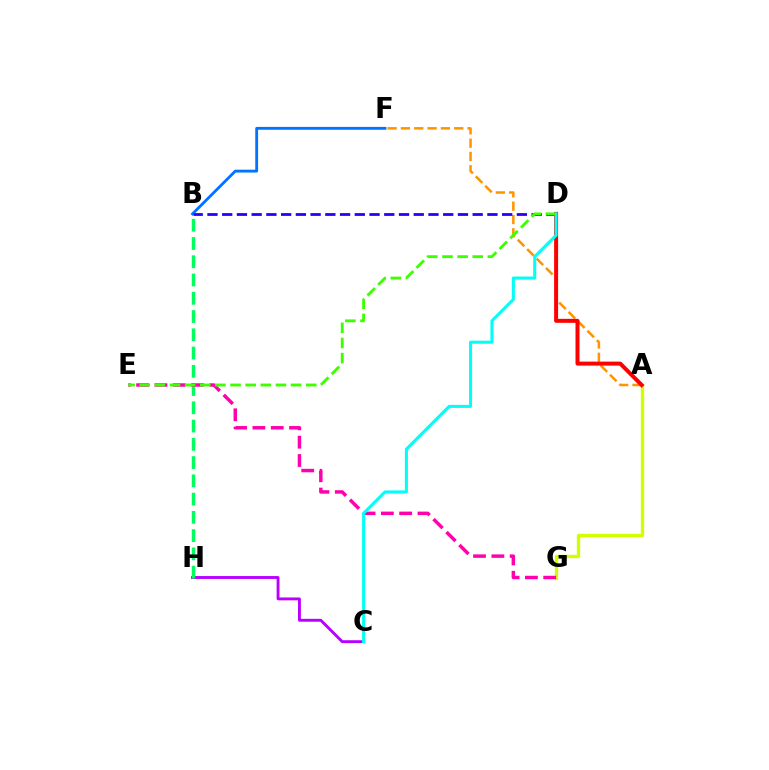{('C', 'H'): [{'color': '#b900ff', 'line_style': 'solid', 'thickness': 2.08}], ('B', 'F'): [{'color': '#0074ff', 'line_style': 'solid', 'thickness': 2.05}], ('A', 'G'): [{'color': '#d1ff00', 'line_style': 'solid', 'thickness': 2.41}], ('B', 'H'): [{'color': '#00ff5c', 'line_style': 'dashed', 'thickness': 2.48}], ('E', 'G'): [{'color': '#ff00ac', 'line_style': 'dashed', 'thickness': 2.49}], ('A', 'F'): [{'color': '#ff9400', 'line_style': 'dashed', 'thickness': 1.81}], ('B', 'D'): [{'color': '#2500ff', 'line_style': 'dashed', 'thickness': 2.0}], ('A', 'D'): [{'color': '#ff0000', 'line_style': 'solid', 'thickness': 2.87}], ('C', 'D'): [{'color': '#00fff6', 'line_style': 'solid', 'thickness': 2.2}], ('D', 'E'): [{'color': '#3dff00', 'line_style': 'dashed', 'thickness': 2.06}]}